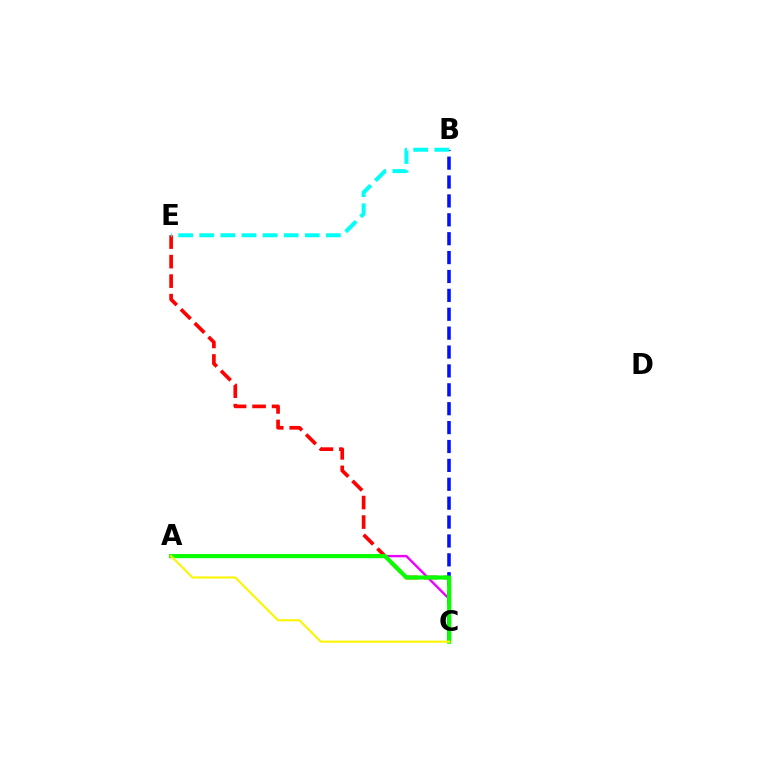{('C', 'E'): [{'color': '#ff0000', 'line_style': 'dashed', 'thickness': 2.65}], ('B', 'C'): [{'color': '#0010ff', 'line_style': 'dashed', 'thickness': 2.57}], ('A', 'C'): [{'color': '#ee00ff', 'line_style': 'solid', 'thickness': 1.72}, {'color': '#08ff00', 'line_style': 'solid', 'thickness': 3.0}, {'color': '#fcf500', 'line_style': 'solid', 'thickness': 1.51}], ('B', 'E'): [{'color': '#00fff6', 'line_style': 'dashed', 'thickness': 2.87}]}